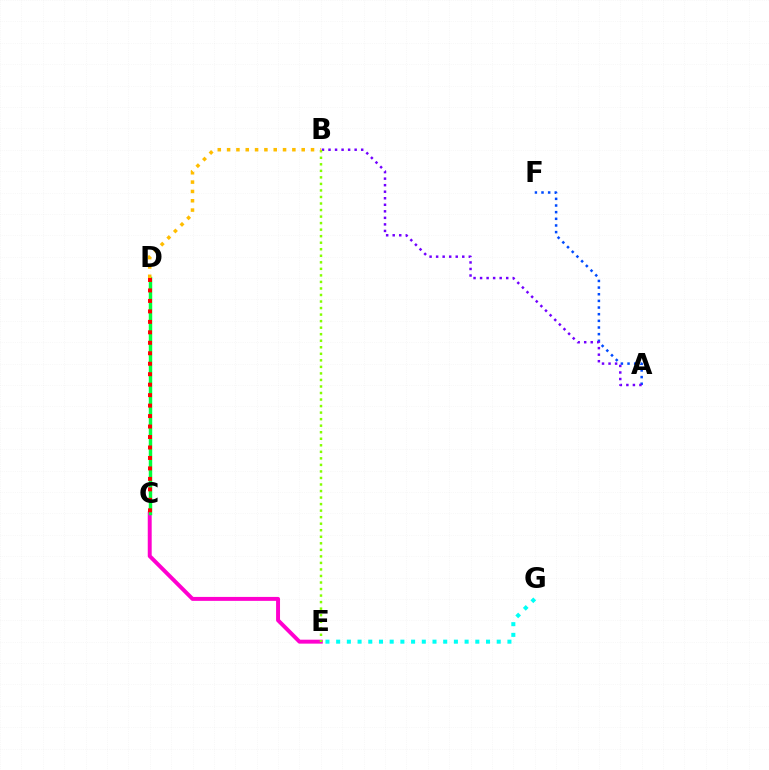{('A', 'F'): [{'color': '#004bff', 'line_style': 'dotted', 'thickness': 1.81}], ('A', 'B'): [{'color': '#7200ff', 'line_style': 'dotted', 'thickness': 1.78}], ('C', 'E'): [{'color': '#ff00cf', 'line_style': 'solid', 'thickness': 2.84}], ('E', 'G'): [{'color': '#00fff6', 'line_style': 'dotted', 'thickness': 2.91}], ('B', 'E'): [{'color': '#84ff00', 'line_style': 'dotted', 'thickness': 1.78}], ('C', 'D'): [{'color': '#00ff39', 'line_style': 'solid', 'thickness': 2.49}, {'color': '#ff0000', 'line_style': 'dotted', 'thickness': 2.84}], ('B', 'D'): [{'color': '#ffbd00', 'line_style': 'dotted', 'thickness': 2.53}]}